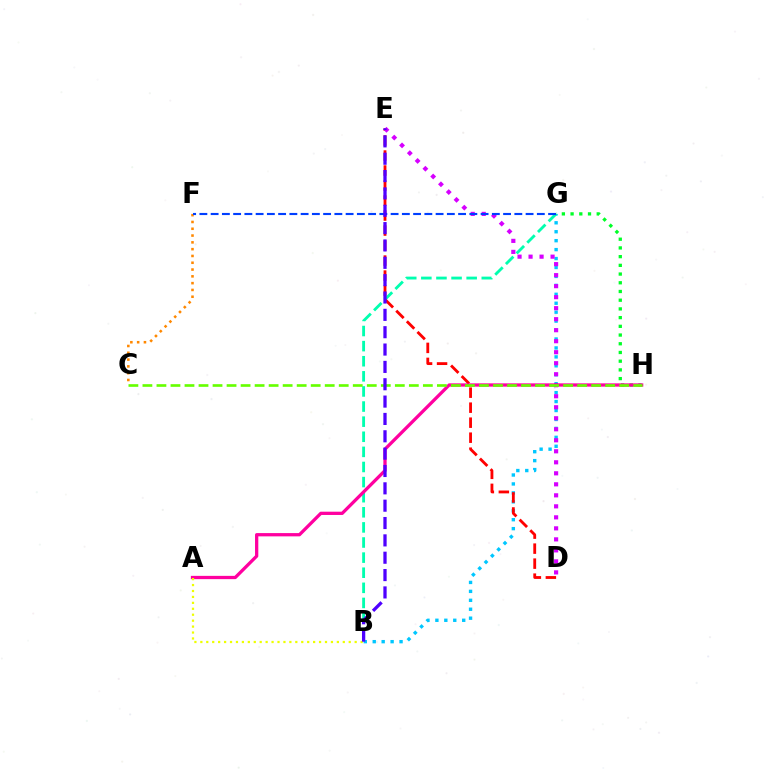{('B', 'G'): [{'color': '#00c7ff', 'line_style': 'dotted', 'thickness': 2.43}, {'color': '#00ffaf', 'line_style': 'dashed', 'thickness': 2.05}], ('D', 'E'): [{'color': '#ff0000', 'line_style': 'dashed', 'thickness': 2.04}, {'color': '#d600ff', 'line_style': 'dotted', 'thickness': 2.99}], ('C', 'F'): [{'color': '#ff8800', 'line_style': 'dotted', 'thickness': 1.85}], ('F', 'G'): [{'color': '#003fff', 'line_style': 'dashed', 'thickness': 1.53}], ('G', 'H'): [{'color': '#00ff27', 'line_style': 'dotted', 'thickness': 2.37}], ('A', 'H'): [{'color': '#ff00a0', 'line_style': 'solid', 'thickness': 2.36}], ('A', 'B'): [{'color': '#eeff00', 'line_style': 'dotted', 'thickness': 1.61}], ('C', 'H'): [{'color': '#66ff00', 'line_style': 'dashed', 'thickness': 1.9}], ('B', 'E'): [{'color': '#4f00ff', 'line_style': 'dashed', 'thickness': 2.36}]}